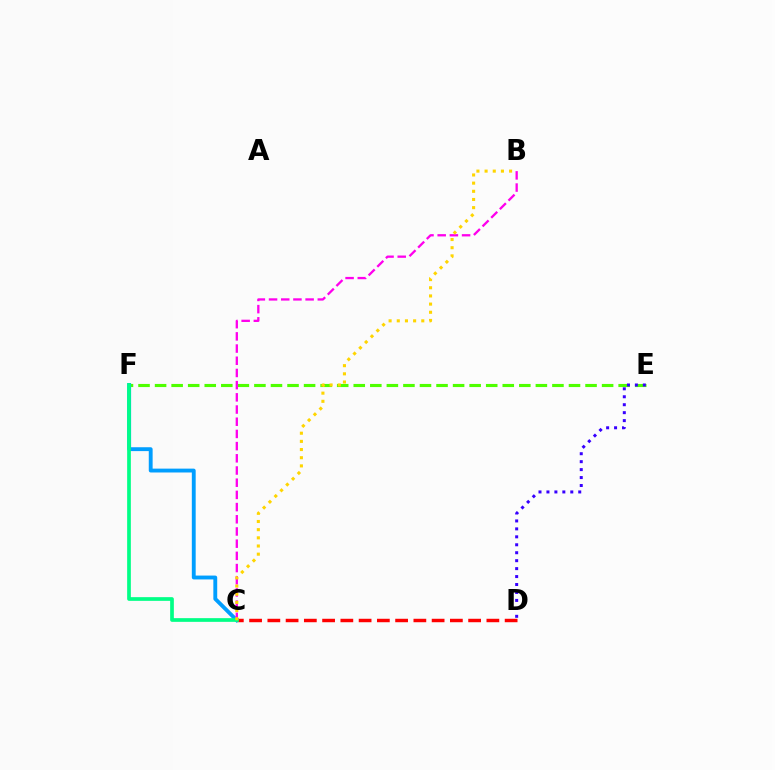{('E', 'F'): [{'color': '#4fff00', 'line_style': 'dashed', 'thickness': 2.25}], ('D', 'E'): [{'color': '#3700ff', 'line_style': 'dotted', 'thickness': 2.16}], ('C', 'F'): [{'color': '#009eff', 'line_style': 'solid', 'thickness': 2.78}, {'color': '#00ff86', 'line_style': 'solid', 'thickness': 2.66}], ('C', 'D'): [{'color': '#ff0000', 'line_style': 'dashed', 'thickness': 2.48}], ('B', 'C'): [{'color': '#ff00ed', 'line_style': 'dashed', 'thickness': 1.66}, {'color': '#ffd500', 'line_style': 'dotted', 'thickness': 2.22}]}